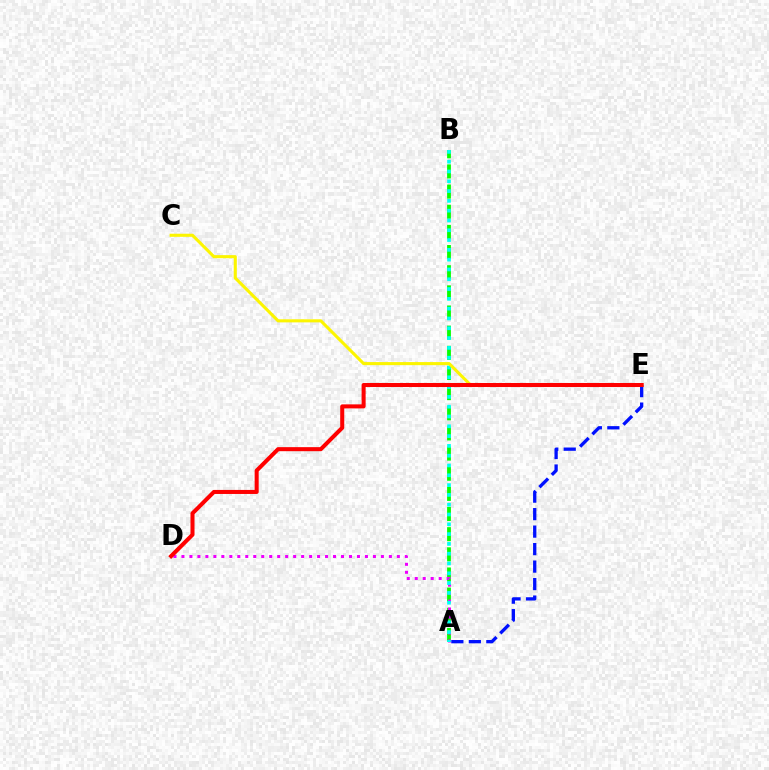{('A', 'B'): [{'color': '#08ff00', 'line_style': 'dashed', 'thickness': 2.74}, {'color': '#00fff6', 'line_style': 'dotted', 'thickness': 2.66}], ('A', 'D'): [{'color': '#ee00ff', 'line_style': 'dotted', 'thickness': 2.17}], ('C', 'E'): [{'color': '#fcf500', 'line_style': 'solid', 'thickness': 2.22}], ('A', 'E'): [{'color': '#0010ff', 'line_style': 'dashed', 'thickness': 2.38}], ('D', 'E'): [{'color': '#ff0000', 'line_style': 'solid', 'thickness': 2.91}]}